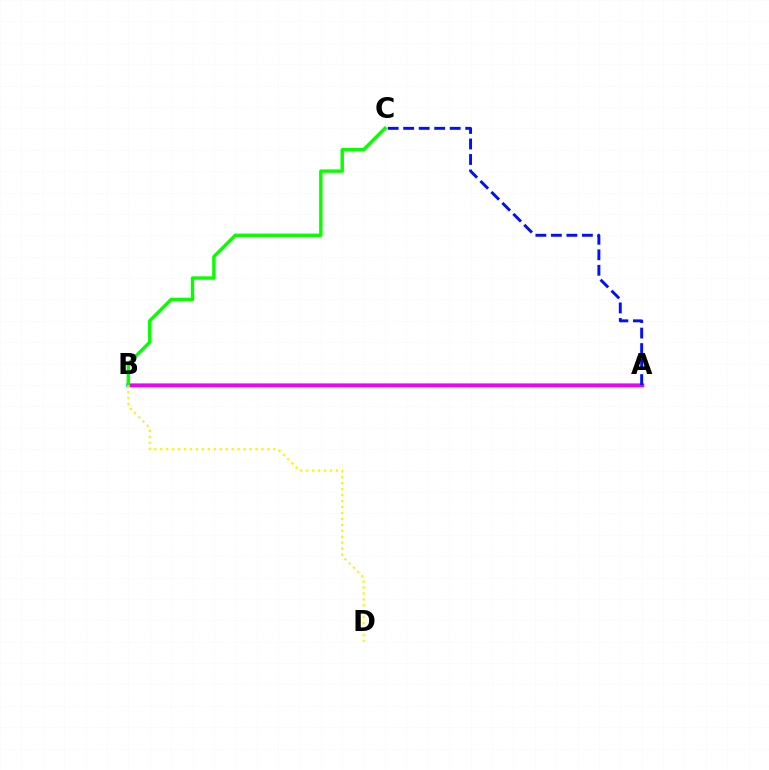{('A', 'B'): [{'color': '#00fff6', 'line_style': 'solid', 'thickness': 2.83}, {'color': '#ff0000', 'line_style': 'dashed', 'thickness': 1.92}, {'color': '#ee00ff', 'line_style': 'solid', 'thickness': 2.52}], ('A', 'C'): [{'color': '#0010ff', 'line_style': 'dashed', 'thickness': 2.11}], ('B', 'C'): [{'color': '#08ff00', 'line_style': 'solid', 'thickness': 2.46}], ('B', 'D'): [{'color': '#fcf500', 'line_style': 'dotted', 'thickness': 1.62}]}